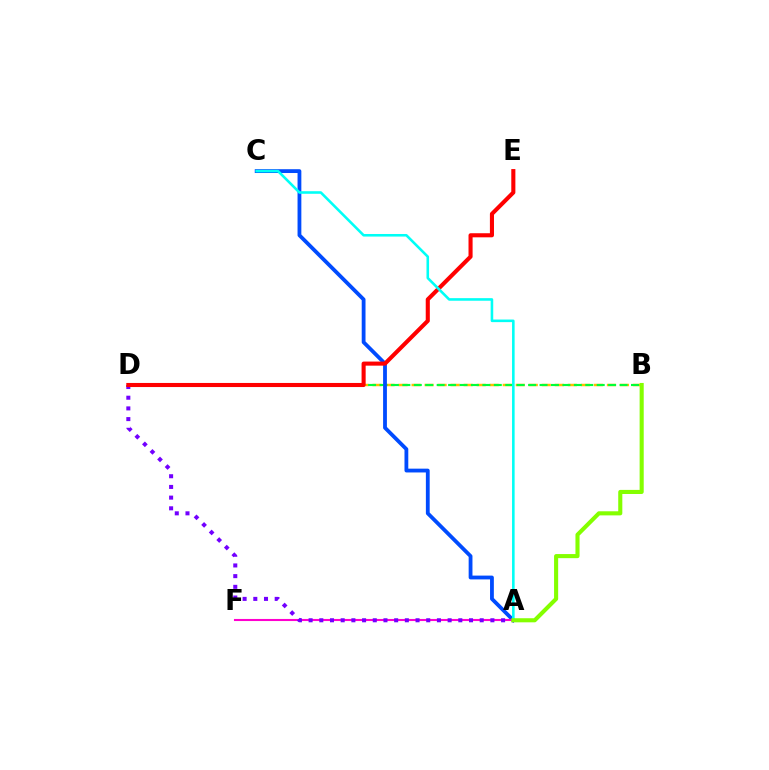{('B', 'D'): [{'color': '#ffbd00', 'line_style': 'dashed', 'thickness': 1.77}, {'color': '#00ff39', 'line_style': 'dashed', 'thickness': 1.55}], ('A', 'C'): [{'color': '#004bff', 'line_style': 'solid', 'thickness': 2.74}, {'color': '#00fff6', 'line_style': 'solid', 'thickness': 1.86}], ('A', 'F'): [{'color': '#ff00cf', 'line_style': 'solid', 'thickness': 1.5}], ('A', 'D'): [{'color': '#7200ff', 'line_style': 'dotted', 'thickness': 2.91}], ('D', 'E'): [{'color': '#ff0000', 'line_style': 'solid', 'thickness': 2.94}], ('A', 'B'): [{'color': '#84ff00', 'line_style': 'solid', 'thickness': 2.95}]}